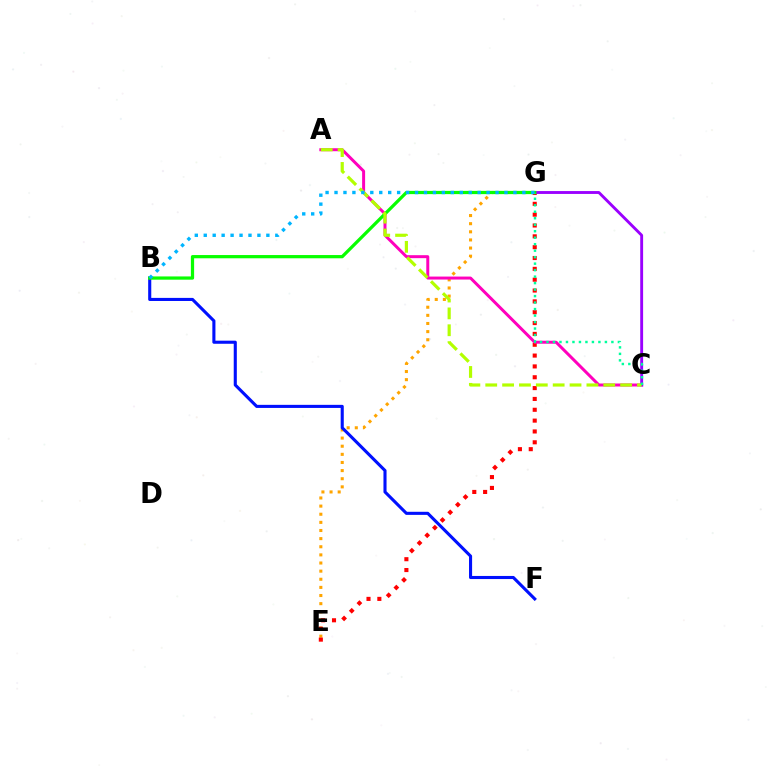{('E', 'G'): [{'color': '#ffa500', 'line_style': 'dotted', 'thickness': 2.21}, {'color': '#ff0000', 'line_style': 'dotted', 'thickness': 2.95}], ('A', 'C'): [{'color': '#ff00bd', 'line_style': 'solid', 'thickness': 2.14}, {'color': '#b3ff00', 'line_style': 'dashed', 'thickness': 2.29}], ('C', 'G'): [{'color': '#9b00ff', 'line_style': 'solid', 'thickness': 2.07}, {'color': '#00ff9d', 'line_style': 'dotted', 'thickness': 1.76}], ('B', 'F'): [{'color': '#0010ff', 'line_style': 'solid', 'thickness': 2.23}], ('B', 'G'): [{'color': '#08ff00', 'line_style': 'solid', 'thickness': 2.33}, {'color': '#00b5ff', 'line_style': 'dotted', 'thickness': 2.43}]}